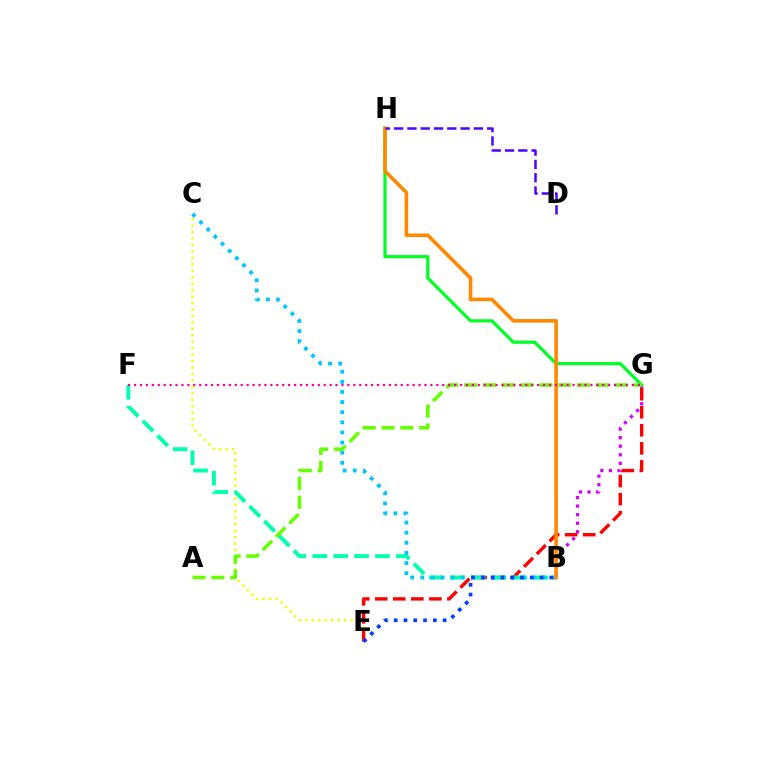{('C', 'E'): [{'color': '#eeff00', 'line_style': 'dotted', 'thickness': 1.75}], ('B', 'G'): [{'color': '#d600ff', 'line_style': 'dotted', 'thickness': 2.32}], ('E', 'G'): [{'color': '#ff0000', 'line_style': 'dashed', 'thickness': 2.45}], ('G', 'H'): [{'color': '#00ff27', 'line_style': 'solid', 'thickness': 2.3}], ('B', 'F'): [{'color': '#00ffaf', 'line_style': 'dashed', 'thickness': 2.84}], ('B', 'C'): [{'color': '#00c7ff', 'line_style': 'dotted', 'thickness': 2.75}], ('A', 'G'): [{'color': '#66ff00', 'line_style': 'dashed', 'thickness': 2.56}], ('B', 'E'): [{'color': '#003fff', 'line_style': 'dotted', 'thickness': 2.66}], ('B', 'H'): [{'color': '#ff8800', 'line_style': 'solid', 'thickness': 2.58}], ('F', 'G'): [{'color': '#ff00a0', 'line_style': 'dotted', 'thickness': 1.61}], ('D', 'H'): [{'color': '#4f00ff', 'line_style': 'dashed', 'thickness': 1.81}]}